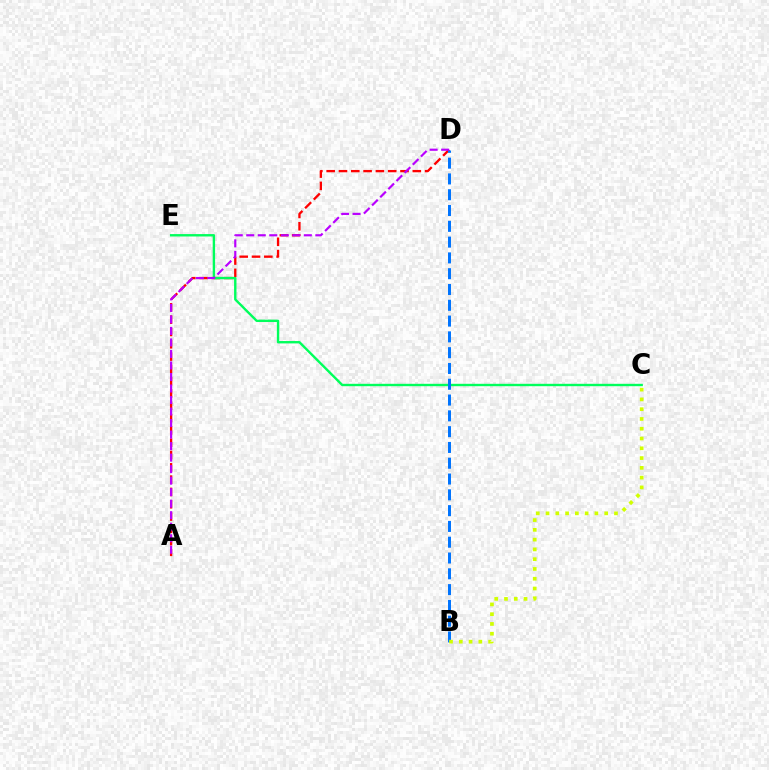{('A', 'D'): [{'color': '#ff0000', 'line_style': 'dashed', 'thickness': 1.67}, {'color': '#b900ff', 'line_style': 'dashed', 'thickness': 1.56}], ('C', 'E'): [{'color': '#00ff5c', 'line_style': 'solid', 'thickness': 1.72}], ('B', 'D'): [{'color': '#0074ff', 'line_style': 'dashed', 'thickness': 2.15}], ('B', 'C'): [{'color': '#d1ff00', 'line_style': 'dotted', 'thickness': 2.66}]}